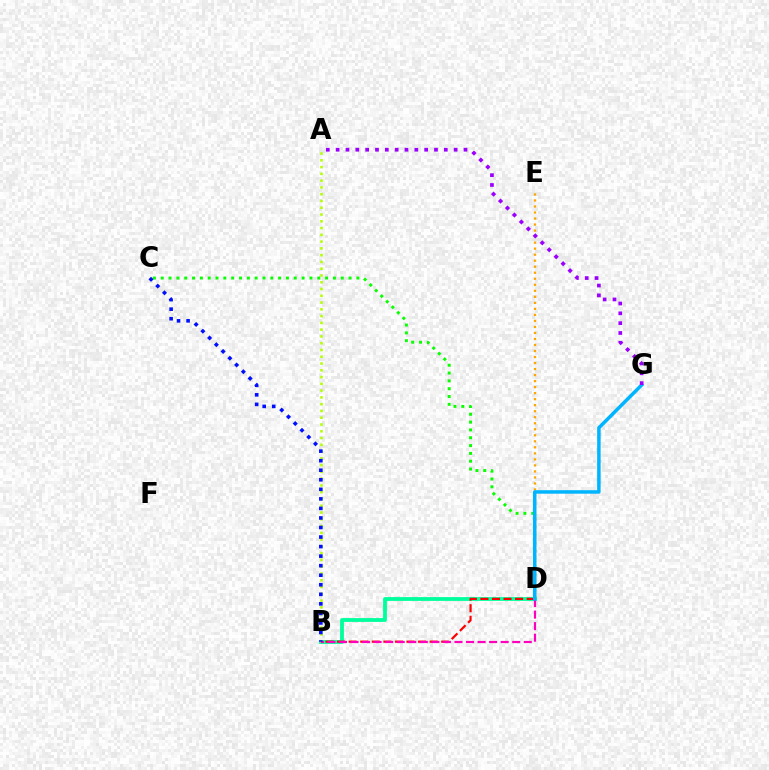{('C', 'D'): [{'color': '#08ff00', 'line_style': 'dotted', 'thickness': 2.13}], ('B', 'D'): [{'color': '#00ff9d', 'line_style': 'solid', 'thickness': 2.75}, {'color': '#ff0000', 'line_style': 'dashed', 'thickness': 1.57}, {'color': '#ff00bd', 'line_style': 'dashed', 'thickness': 1.57}], ('D', 'E'): [{'color': '#ffa500', 'line_style': 'dotted', 'thickness': 1.64}], ('A', 'B'): [{'color': '#b3ff00', 'line_style': 'dotted', 'thickness': 1.84}], ('D', 'G'): [{'color': '#00b5ff', 'line_style': 'solid', 'thickness': 2.52}], ('A', 'G'): [{'color': '#9b00ff', 'line_style': 'dotted', 'thickness': 2.67}], ('B', 'C'): [{'color': '#0010ff', 'line_style': 'dotted', 'thickness': 2.59}]}